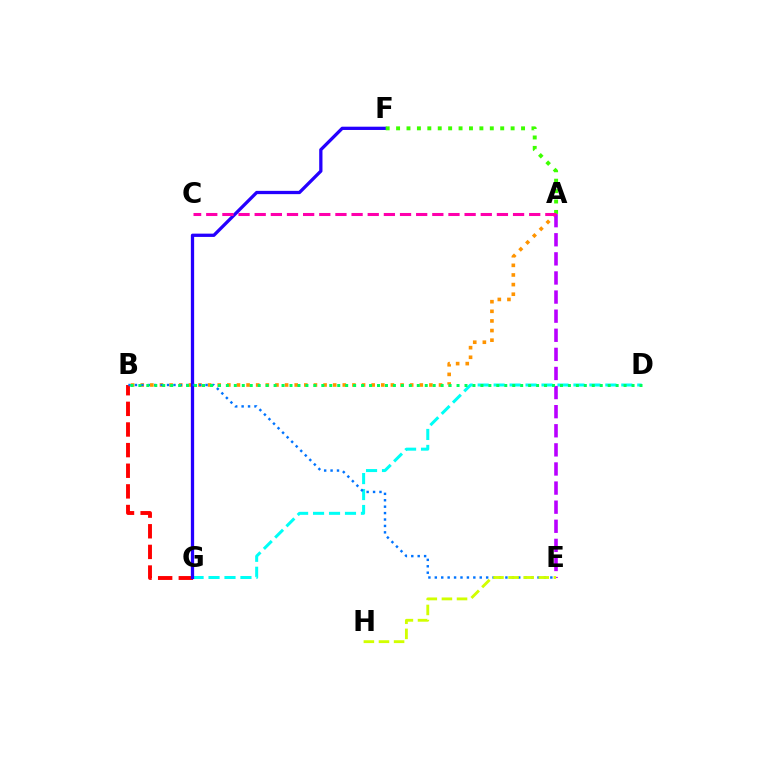{('B', 'G'): [{'color': '#ff0000', 'line_style': 'dashed', 'thickness': 2.8}], ('D', 'G'): [{'color': '#00fff6', 'line_style': 'dashed', 'thickness': 2.17}], ('A', 'B'): [{'color': '#ff9400', 'line_style': 'dotted', 'thickness': 2.61}], ('A', 'E'): [{'color': '#b900ff', 'line_style': 'dashed', 'thickness': 2.59}], ('F', 'G'): [{'color': '#2500ff', 'line_style': 'solid', 'thickness': 2.36}], ('B', 'E'): [{'color': '#0074ff', 'line_style': 'dotted', 'thickness': 1.74}], ('E', 'H'): [{'color': '#d1ff00', 'line_style': 'dashed', 'thickness': 2.05}], ('A', 'F'): [{'color': '#3dff00', 'line_style': 'dotted', 'thickness': 2.83}], ('B', 'D'): [{'color': '#00ff5c', 'line_style': 'dotted', 'thickness': 2.16}], ('A', 'C'): [{'color': '#ff00ac', 'line_style': 'dashed', 'thickness': 2.19}]}